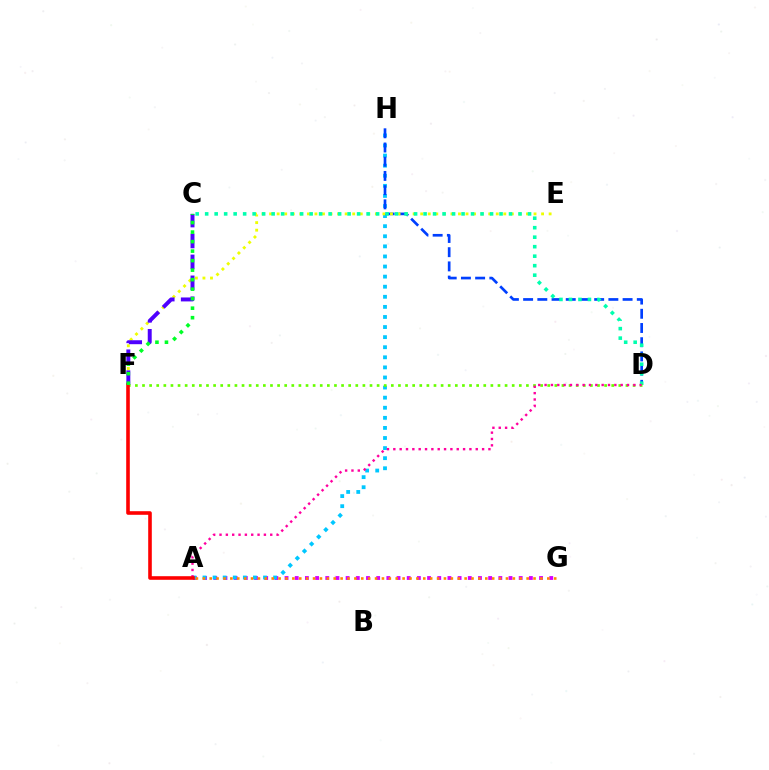{('A', 'G'): [{'color': '#d600ff', 'line_style': 'dotted', 'thickness': 2.77}, {'color': '#ff8800', 'line_style': 'dotted', 'thickness': 1.87}], ('A', 'H'): [{'color': '#00c7ff', 'line_style': 'dotted', 'thickness': 2.74}], ('D', 'H'): [{'color': '#003fff', 'line_style': 'dashed', 'thickness': 1.93}], ('E', 'F'): [{'color': '#eeff00', 'line_style': 'dotted', 'thickness': 2.05}], ('C', 'D'): [{'color': '#00ffaf', 'line_style': 'dotted', 'thickness': 2.58}], ('C', 'F'): [{'color': '#4f00ff', 'line_style': 'dashed', 'thickness': 2.84}, {'color': '#00ff27', 'line_style': 'dotted', 'thickness': 2.58}], ('D', 'F'): [{'color': '#66ff00', 'line_style': 'dotted', 'thickness': 1.93}], ('A', 'D'): [{'color': '#ff00a0', 'line_style': 'dotted', 'thickness': 1.72}], ('A', 'F'): [{'color': '#ff0000', 'line_style': 'solid', 'thickness': 2.59}]}